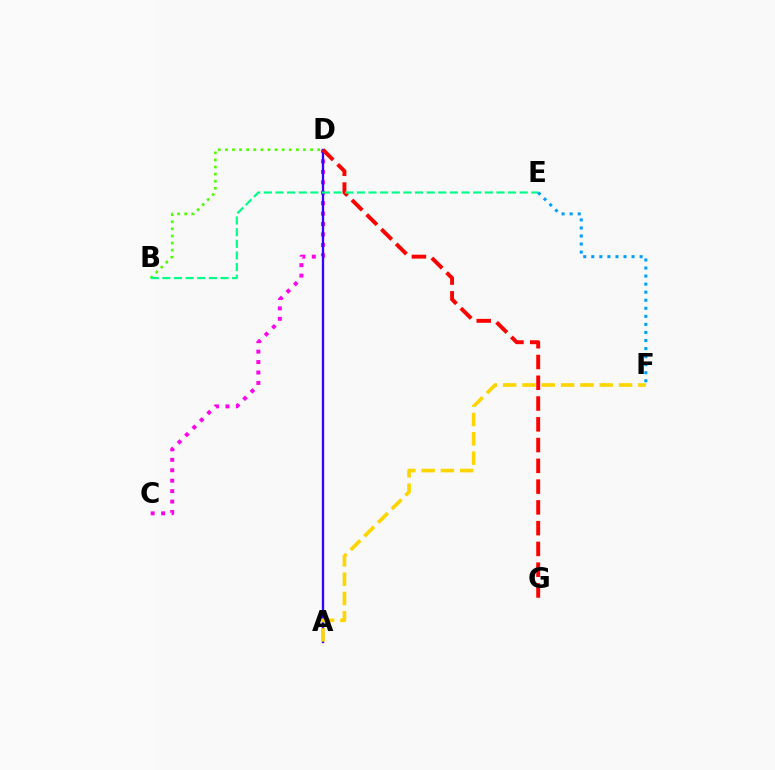{('C', 'D'): [{'color': '#ff00ed', 'line_style': 'dotted', 'thickness': 2.84}], ('A', 'D'): [{'color': '#3700ff', 'line_style': 'solid', 'thickness': 1.68}], ('A', 'F'): [{'color': '#ffd500', 'line_style': 'dashed', 'thickness': 2.62}], ('D', 'G'): [{'color': '#ff0000', 'line_style': 'dashed', 'thickness': 2.82}], ('B', 'D'): [{'color': '#4fff00', 'line_style': 'dotted', 'thickness': 1.93}], ('B', 'E'): [{'color': '#00ff86', 'line_style': 'dashed', 'thickness': 1.58}], ('E', 'F'): [{'color': '#009eff', 'line_style': 'dotted', 'thickness': 2.19}]}